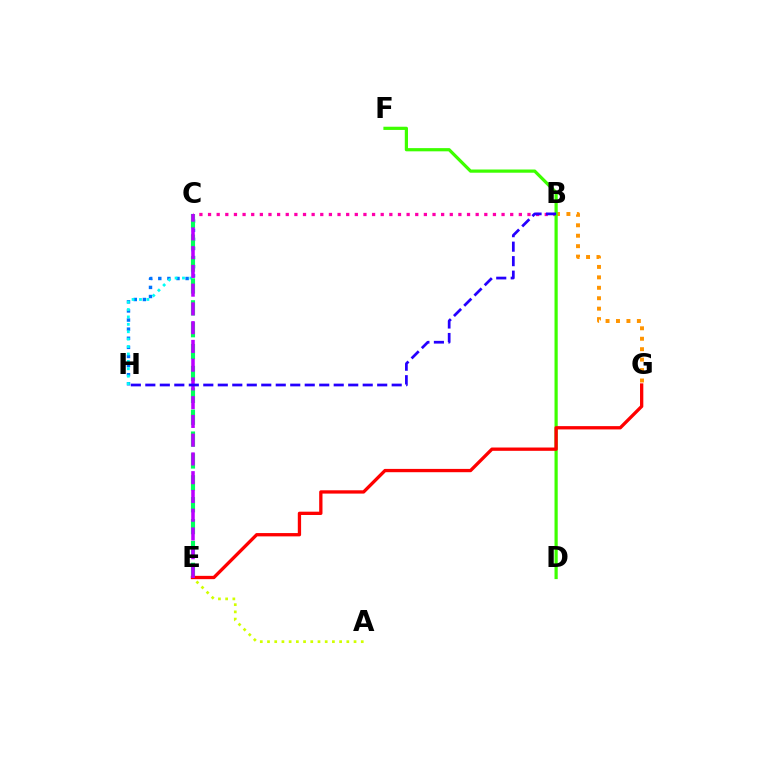{('B', 'C'): [{'color': '#ff00ac', 'line_style': 'dotted', 'thickness': 2.35}], ('A', 'E'): [{'color': '#d1ff00', 'line_style': 'dotted', 'thickness': 1.96}], ('C', 'H'): [{'color': '#0074ff', 'line_style': 'dotted', 'thickness': 2.47}, {'color': '#00fff6', 'line_style': 'dotted', 'thickness': 2.01}], ('C', 'E'): [{'color': '#00ff5c', 'line_style': 'dashed', 'thickness': 2.97}, {'color': '#b900ff', 'line_style': 'dashed', 'thickness': 2.55}], ('B', 'G'): [{'color': '#ff9400', 'line_style': 'dotted', 'thickness': 2.84}], ('D', 'F'): [{'color': '#3dff00', 'line_style': 'solid', 'thickness': 2.31}], ('E', 'G'): [{'color': '#ff0000', 'line_style': 'solid', 'thickness': 2.38}], ('B', 'H'): [{'color': '#2500ff', 'line_style': 'dashed', 'thickness': 1.97}]}